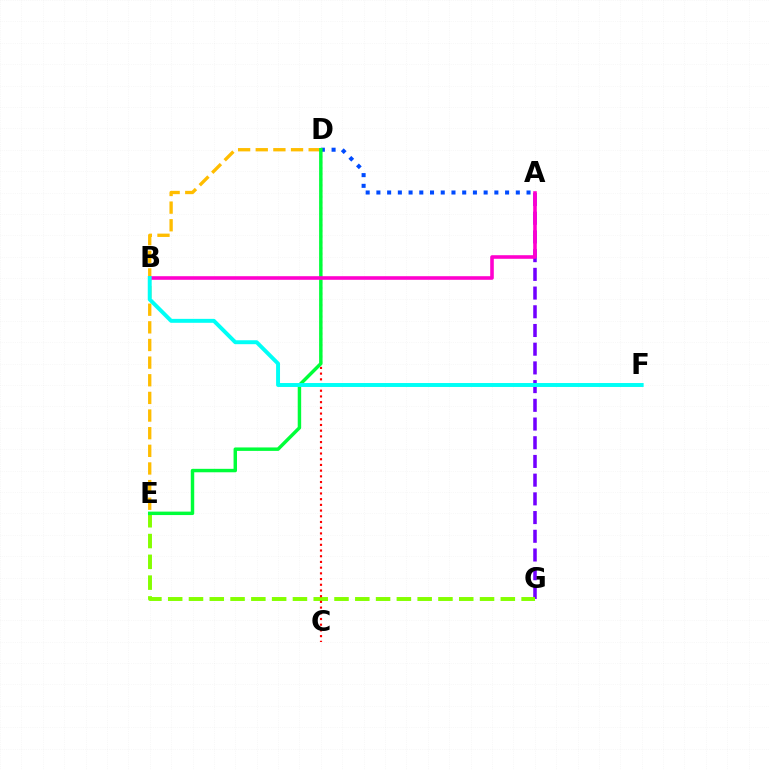{('D', 'E'): [{'color': '#ffbd00', 'line_style': 'dashed', 'thickness': 2.4}, {'color': '#00ff39', 'line_style': 'solid', 'thickness': 2.48}], ('A', 'G'): [{'color': '#7200ff', 'line_style': 'dashed', 'thickness': 2.54}], ('E', 'G'): [{'color': '#84ff00', 'line_style': 'dashed', 'thickness': 2.82}], ('A', 'D'): [{'color': '#004bff', 'line_style': 'dotted', 'thickness': 2.91}], ('C', 'D'): [{'color': '#ff0000', 'line_style': 'dotted', 'thickness': 1.55}], ('A', 'B'): [{'color': '#ff00cf', 'line_style': 'solid', 'thickness': 2.58}], ('B', 'F'): [{'color': '#00fff6', 'line_style': 'solid', 'thickness': 2.83}]}